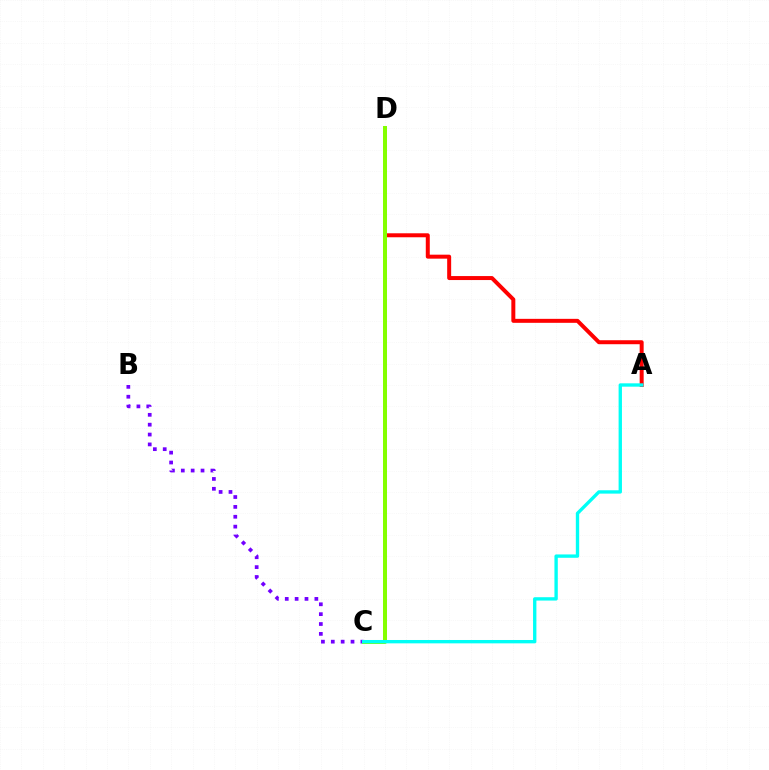{('A', 'D'): [{'color': '#ff0000', 'line_style': 'solid', 'thickness': 2.87}], ('B', 'C'): [{'color': '#7200ff', 'line_style': 'dotted', 'thickness': 2.68}], ('C', 'D'): [{'color': '#84ff00', 'line_style': 'solid', 'thickness': 2.89}], ('A', 'C'): [{'color': '#00fff6', 'line_style': 'solid', 'thickness': 2.41}]}